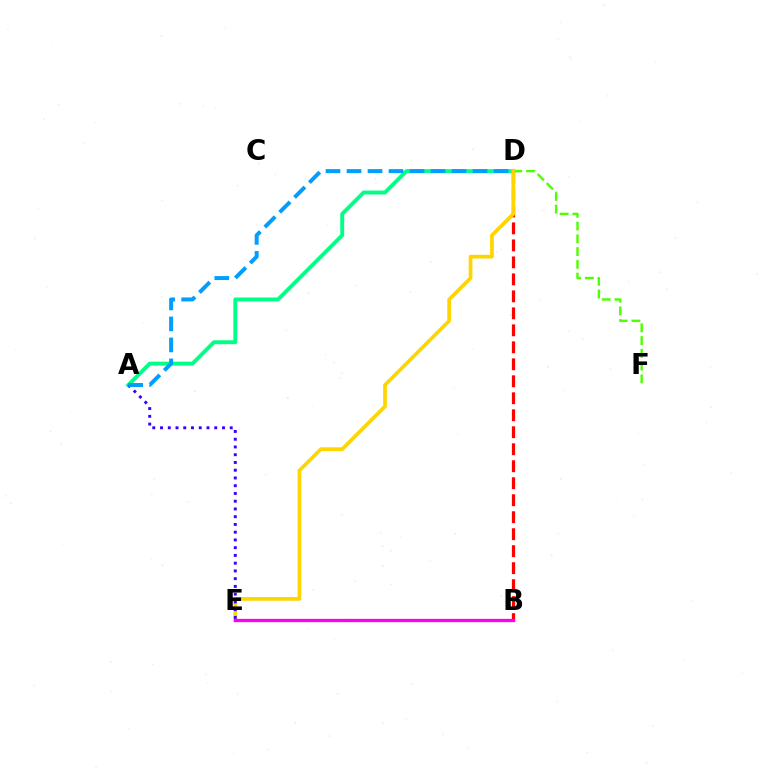{('D', 'F'): [{'color': '#4fff00', 'line_style': 'dashed', 'thickness': 1.73}], ('A', 'D'): [{'color': '#00ff86', 'line_style': 'solid', 'thickness': 2.82}, {'color': '#009eff', 'line_style': 'dashed', 'thickness': 2.85}], ('B', 'D'): [{'color': '#ff0000', 'line_style': 'dashed', 'thickness': 2.31}], ('D', 'E'): [{'color': '#ffd500', 'line_style': 'solid', 'thickness': 2.67}], ('B', 'E'): [{'color': '#ff00ed', 'line_style': 'solid', 'thickness': 2.38}], ('A', 'E'): [{'color': '#3700ff', 'line_style': 'dotted', 'thickness': 2.1}]}